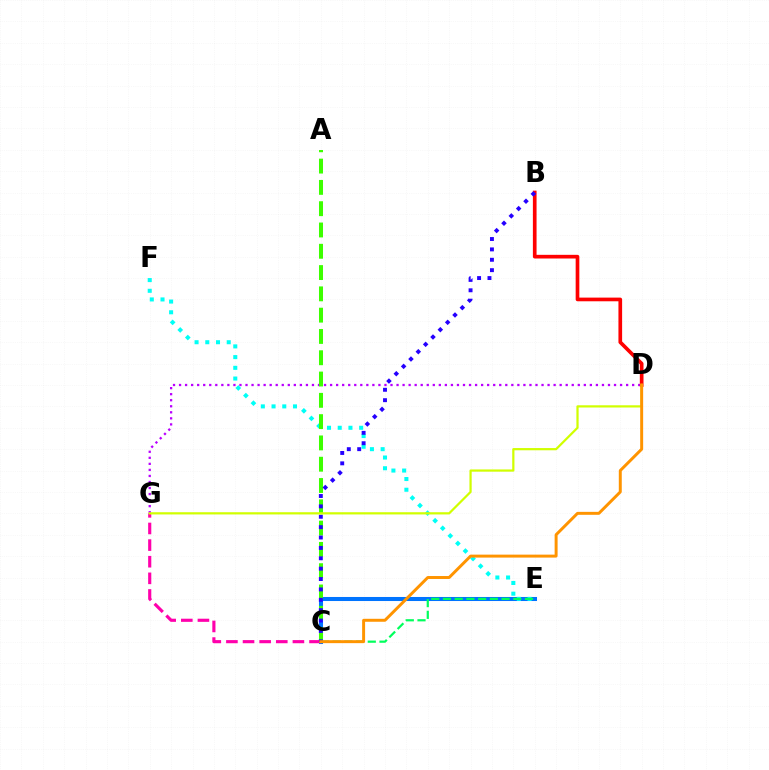{('C', 'E'): [{'color': '#0074ff', 'line_style': 'solid', 'thickness': 2.92}, {'color': '#00ff5c', 'line_style': 'dashed', 'thickness': 1.59}], ('D', 'G'): [{'color': '#b900ff', 'line_style': 'dotted', 'thickness': 1.64}, {'color': '#d1ff00', 'line_style': 'solid', 'thickness': 1.6}], ('E', 'F'): [{'color': '#00fff6', 'line_style': 'dotted', 'thickness': 2.91}], ('C', 'G'): [{'color': '#ff00ac', 'line_style': 'dashed', 'thickness': 2.26}], ('A', 'C'): [{'color': '#3dff00', 'line_style': 'dashed', 'thickness': 2.89}], ('B', 'D'): [{'color': '#ff0000', 'line_style': 'solid', 'thickness': 2.65}], ('B', 'C'): [{'color': '#2500ff', 'line_style': 'dotted', 'thickness': 2.82}], ('C', 'D'): [{'color': '#ff9400', 'line_style': 'solid', 'thickness': 2.13}]}